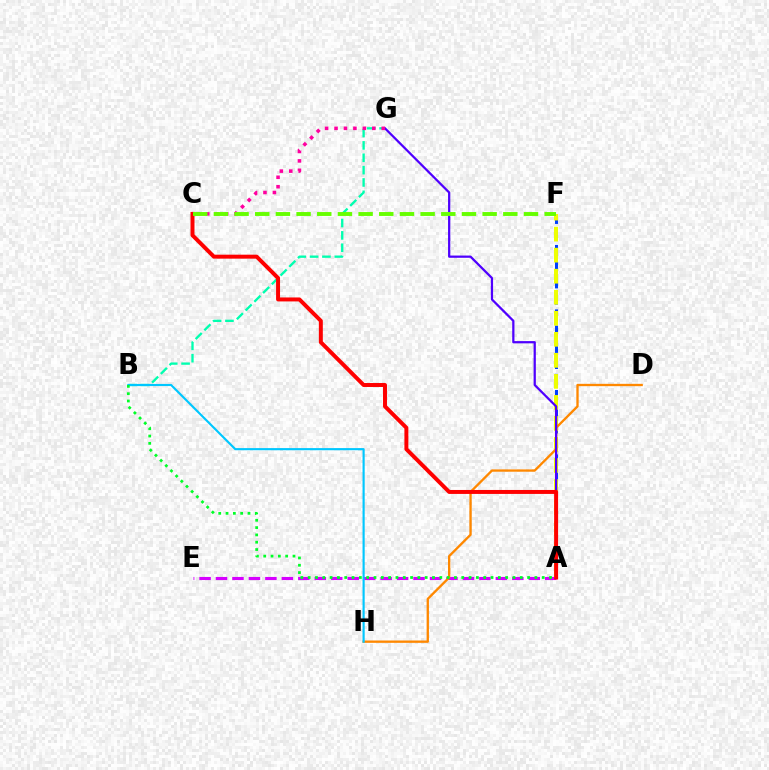{('A', 'E'): [{'color': '#d600ff', 'line_style': 'dashed', 'thickness': 2.24}], ('A', 'F'): [{'color': '#003fff', 'line_style': 'dashed', 'thickness': 2.19}, {'color': '#eeff00', 'line_style': 'dashed', 'thickness': 2.86}], ('B', 'G'): [{'color': '#00ffaf', 'line_style': 'dashed', 'thickness': 1.68}], ('D', 'H'): [{'color': '#ff8800', 'line_style': 'solid', 'thickness': 1.68}], ('A', 'G'): [{'color': '#4f00ff', 'line_style': 'solid', 'thickness': 1.61}], ('B', 'H'): [{'color': '#00c7ff', 'line_style': 'solid', 'thickness': 1.54}], ('A', 'C'): [{'color': '#ff0000', 'line_style': 'solid', 'thickness': 2.86}], ('C', 'G'): [{'color': '#ff00a0', 'line_style': 'dotted', 'thickness': 2.56}], ('A', 'B'): [{'color': '#00ff27', 'line_style': 'dotted', 'thickness': 1.99}], ('C', 'F'): [{'color': '#66ff00', 'line_style': 'dashed', 'thickness': 2.81}]}